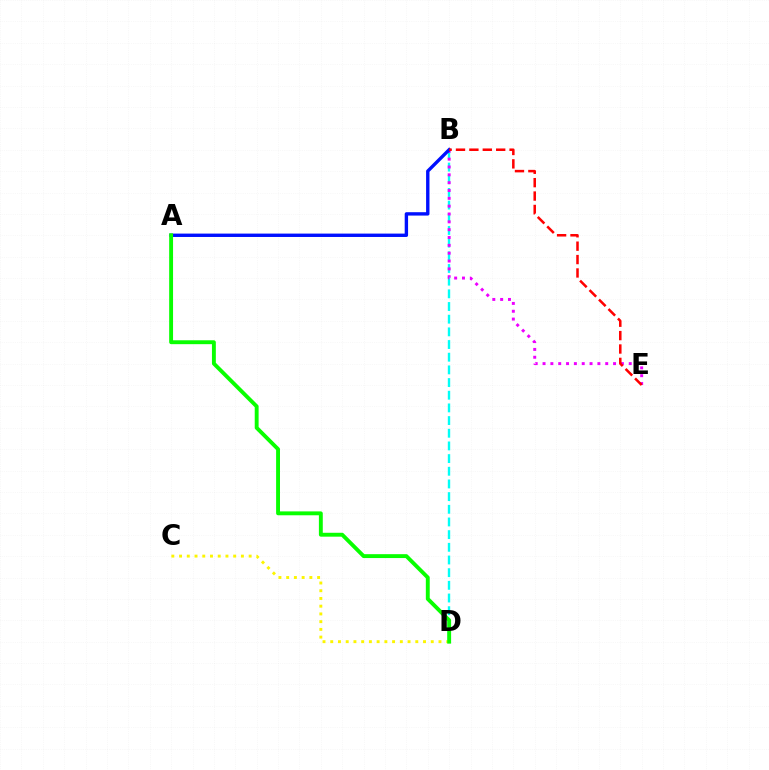{('C', 'D'): [{'color': '#fcf500', 'line_style': 'dotted', 'thickness': 2.1}], ('B', 'D'): [{'color': '#00fff6', 'line_style': 'dashed', 'thickness': 1.72}], ('B', 'E'): [{'color': '#ee00ff', 'line_style': 'dotted', 'thickness': 2.13}, {'color': '#ff0000', 'line_style': 'dashed', 'thickness': 1.82}], ('A', 'B'): [{'color': '#0010ff', 'line_style': 'solid', 'thickness': 2.43}], ('A', 'D'): [{'color': '#08ff00', 'line_style': 'solid', 'thickness': 2.8}]}